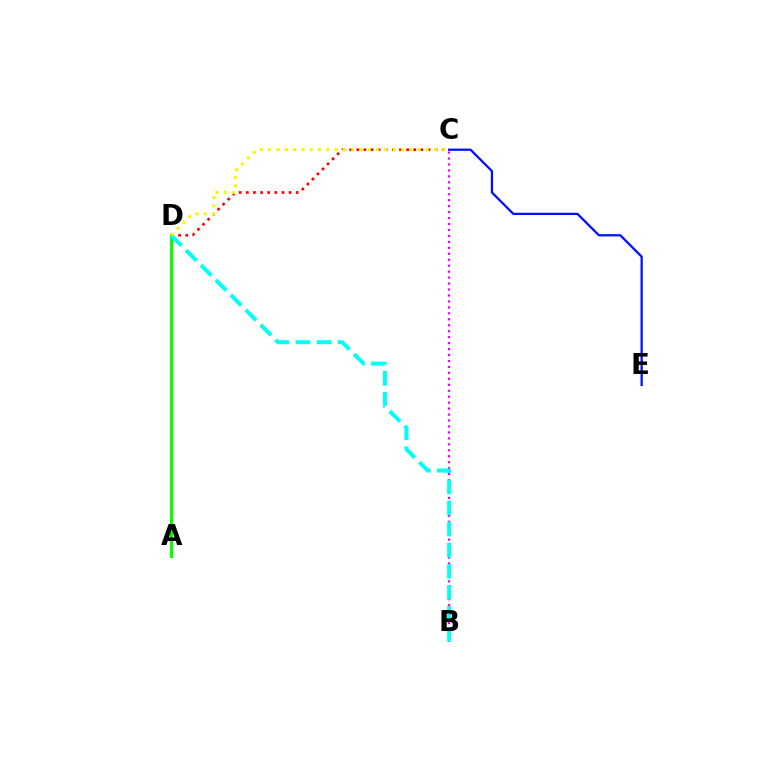{('C', 'E'): [{'color': '#0010ff', 'line_style': 'solid', 'thickness': 1.63}], ('A', 'D'): [{'color': '#08ff00', 'line_style': 'solid', 'thickness': 2.2}], ('C', 'D'): [{'color': '#ff0000', 'line_style': 'dotted', 'thickness': 1.93}, {'color': '#fcf500', 'line_style': 'dotted', 'thickness': 2.25}], ('B', 'C'): [{'color': '#ee00ff', 'line_style': 'dotted', 'thickness': 1.62}], ('B', 'D'): [{'color': '#00fff6', 'line_style': 'dashed', 'thickness': 2.87}]}